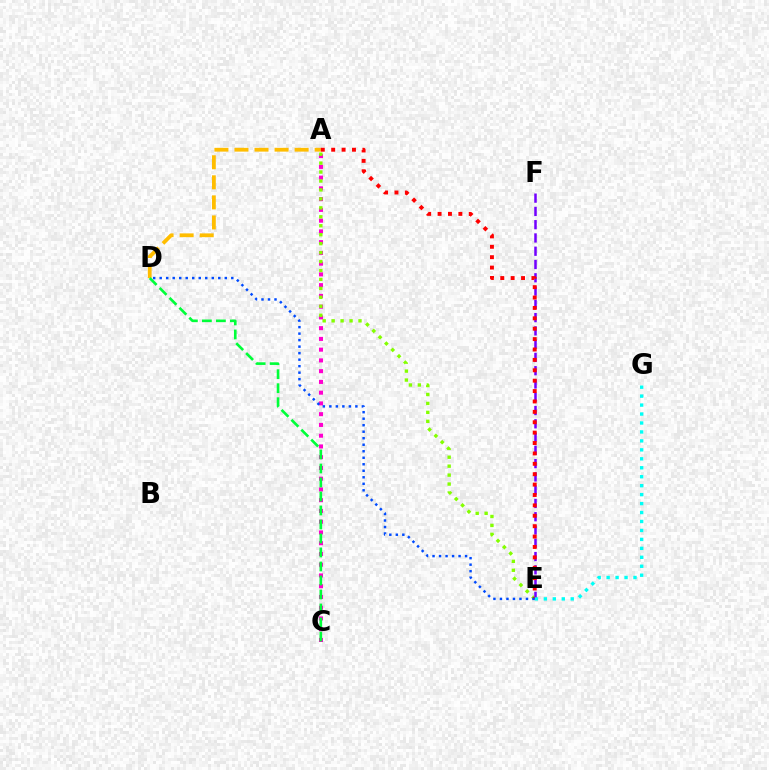{('A', 'C'): [{'color': '#ff00cf', 'line_style': 'dotted', 'thickness': 2.92}], ('A', 'D'): [{'color': '#ffbd00', 'line_style': 'dashed', 'thickness': 2.72}], ('C', 'D'): [{'color': '#00ff39', 'line_style': 'dashed', 'thickness': 1.9}], ('A', 'E'): [{'color': '#84ff00', 'line_style': 'dotted', 'thickness': 2.43}, {'color': '#ff0000', 'line_style': 'dotted', 'thickness': 2.82}], ('E', 'F'): [{'color': '#7200ff', 'line_style': 'dashed', 'thickness': 1.8}], ('E', 'G'): [{'color': '#00fff6', 'line_style': 'dotted', 'thickness': 2.43}], ('D', 'E'): [{'color': '#004bff', 'line_style': 'dotted', 'thickness': 1.77}]}